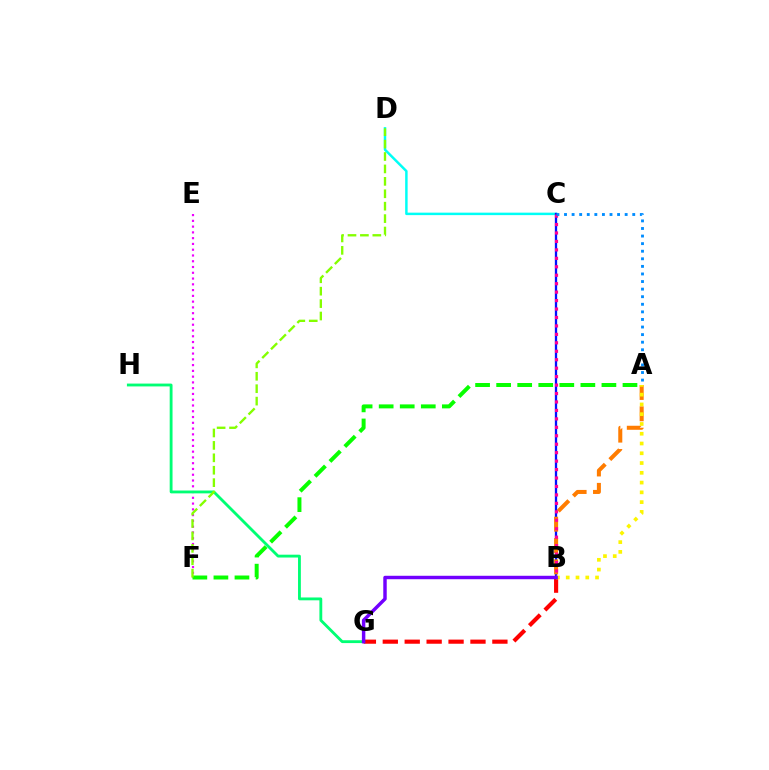{('B', 'G'): [{'color': '#ff0000', 'line_style': 'dashed', 'thickness': 2.98}, {'color': '#7200ff', 'line_style': 'solid', 'thickness': 2.48}], ('C', 'D'): [{'color': '#00fff6', 'line_style': 'solid', 'thickness': 1.78}], ('B', 'C'): [{'color': '#0010ff', 'line_style': 'solid', 'thickness': 1.66}, {'color': '#ff0094', 'line_style': 'dotted', 'thickness': 2.3}], ('E', 'F'): [{'color': '#ee00ff', 'line_style': 'dotted', 'thickness': 1.57}], ('G', 'H'): [{'color': '#00ff74', 'line_style': 'solid', 'thickness': 2.04}], ('A', 'F'): [{'color': '#08ff00', 'line_style': 'dashed', 'thickness': 2.86}], ('A', 'B'): [{'color': '#ff7c00', 'line_style': 'dashed', 'thickness': 2.9}, {'color': '#fcf500', 'line_style': 'dotted', 'thickness': 2.65}], ('D', 'F'): [{'color': '#84ff00', 'line_style': 'dashed', 'thickness': 1.69}], ('A', 'C'): [{'color': '#008cff', 'line_style': 'dotted', 'thickness': 2.06}]}